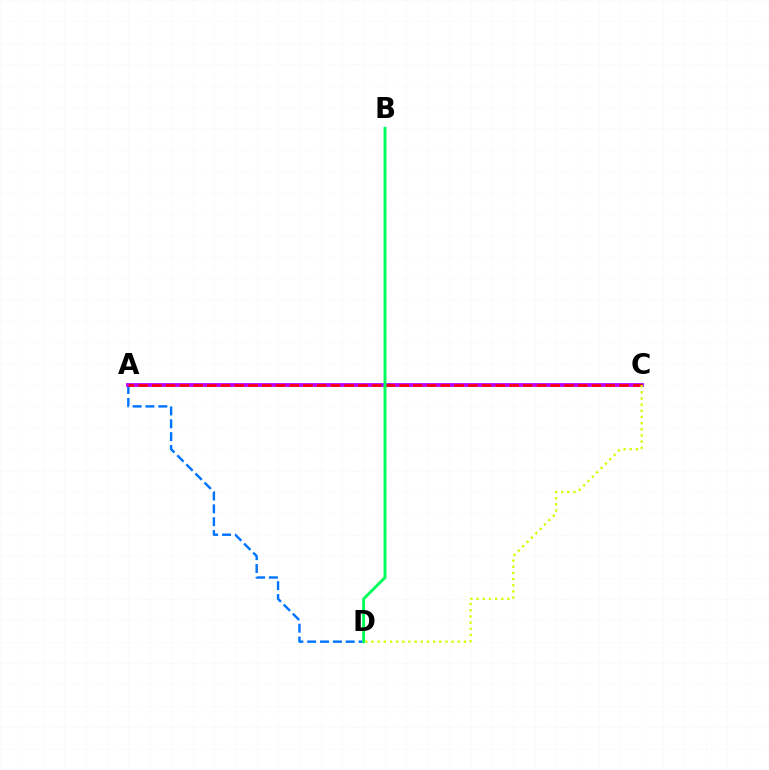{('A', 'D'): [{'color': '#0074ff', 'line_style': 'dashed', 'thickness': 1.75}], ('A', 'C'): [{'color': '#b900ff', 'line_style': 'solid', 'thickness': 2.72}, {'color': '#ff0000', 'line_style': 'dashed', 'thickness': 1.87}], ('C', 'D'): [{'color': '#d1ff00', 'line_style': 'dotted', 'thickness': 1.67}], ('B', 'D'): [{'color': '#00ff5c', 'line_style': 'solid', 'thickness': 2.11}]}